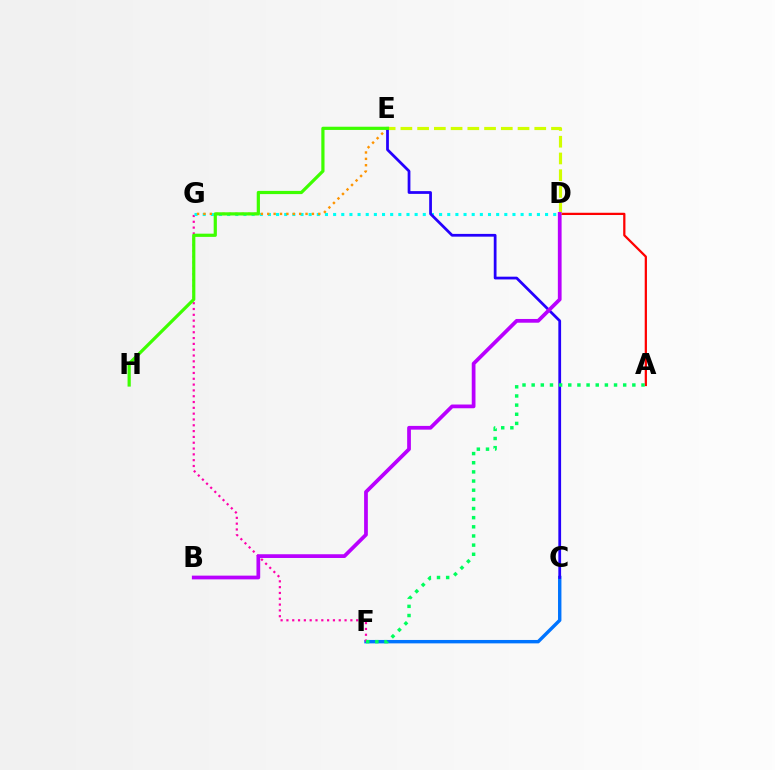{('C', 'F'): [{'color': '#0074ff', 'line_style': 'solid', 'thickness': 2.45}], ('A', 'D'): [{'color': '#ff0000', 'line_style': 'solid', 'thickness': 1.62}], ('F', 'G'): [{'color': '#ff00ac', 'line_style': 'dotted', 'thickness': 1.58}], ('D', 'G'): [{'color': '#00fff6', 'line_style': 'dotted', 'thickness': 2.21}], ('E', 'G'): [{'color': '#ff9400', 'line_style': 'dotted', 'thickness': 1.73}], ('D', 'E'): [{'color': '#d1ff00', 'line_style': 'dashed', 'thickness': 2.27}], ('C', 'E'): [{'color': '#2500ff', 'line_style': 'solid', 'thickness': 1.98}], ('A', 'F'): [{'color': '#00ff5c', 'line_style': 'dotted', 'thickness': 2.49}], ('E', 'H'): [{'color': '#3dff00', 'line_style': 'solid', 'thickness': 2.31}], ('B', 'D'): [{'color': '#b900ff', 'line_style': 'solid', 'thickness': 2.69}]}